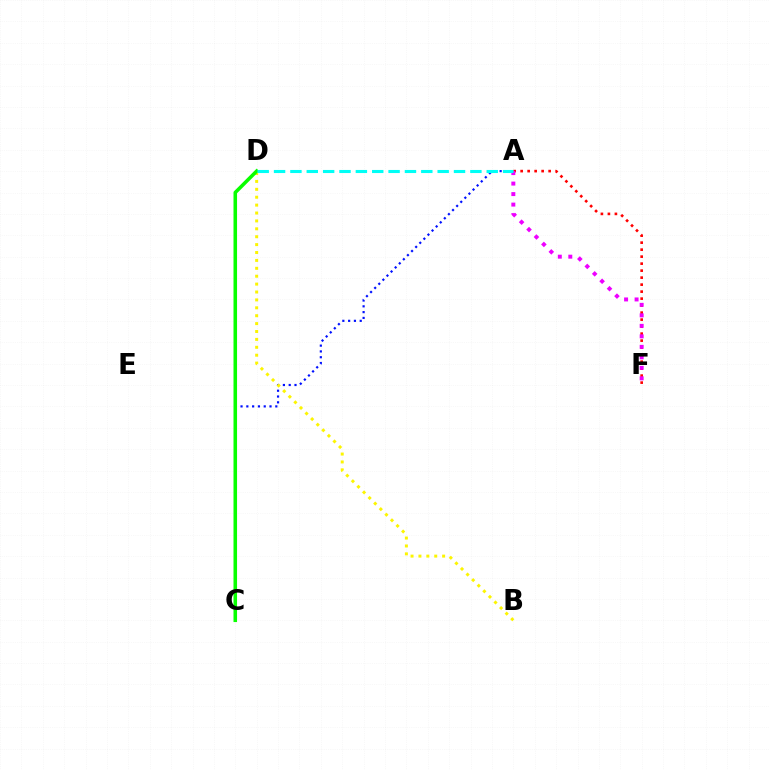{('A', 'C'): [{'color': '#0010ff', 'line_style': 'dotted', 'thickness': 1.57}], ('A', 'F'): [{'color': '#ff0000', 'line_style': 'dotted', 'thickness': 1.9}, {'color': '#ee00ff', 'line_style': 'dotted', 'thickness': 2.85}], ('B', 'D'): [{'color': '#fcf500', 'line_style': 'dotted', 'thickness': 2.15}], ('C', 'D'): [{'color': '#08ff00', 'line_style': 'solid', 'thickness': 2.57}], ('A', 'D'): [{'color': '#00fff6', 'line_style': 'dashed', 'thickness': 2.22}]}